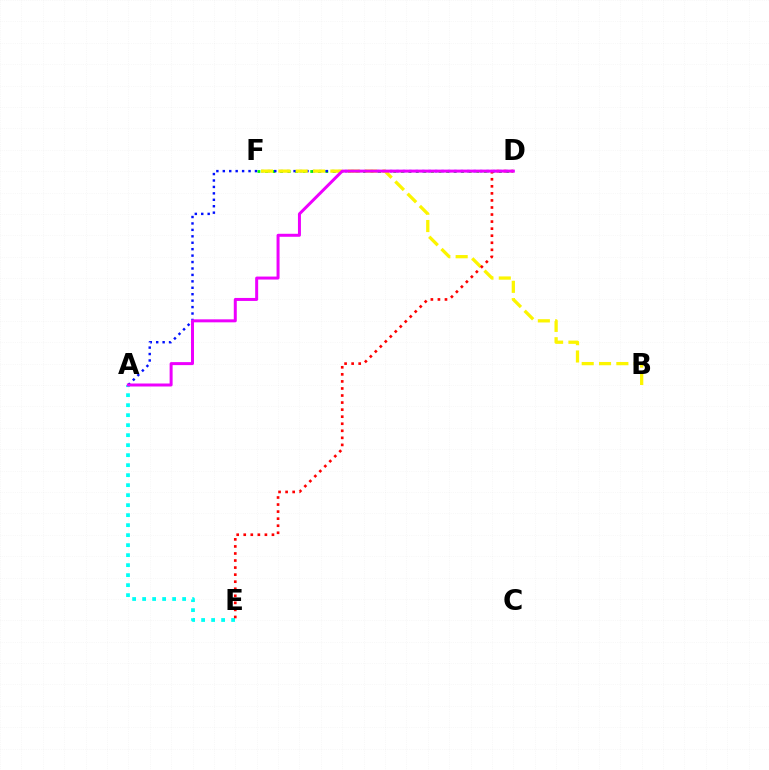{('A', 'E'): [{'color': '#00fff6', 'line_style': 'dotted', 'thickness': 2.72}], ('D', 'F'): [{'color': '#08ff00', 'line_style': 'dotted', 'thickness': 2.05}], ('A', 'D'): [{'color': '#0010ff', 'line_style': 'dotted', 'thickness': 1.75}, {'color': '#ee00ff', 'line_style': 'solid', 'thickness': 2.16}], ('B', 'F'): [{'color': '#fcf500', 'line_style': 'dashed', 'thickness': 2.35}], ('D', 'E'): [{'color': '#ff0000', 'line_style': 'dotted', 'thickness': 1.92}]}